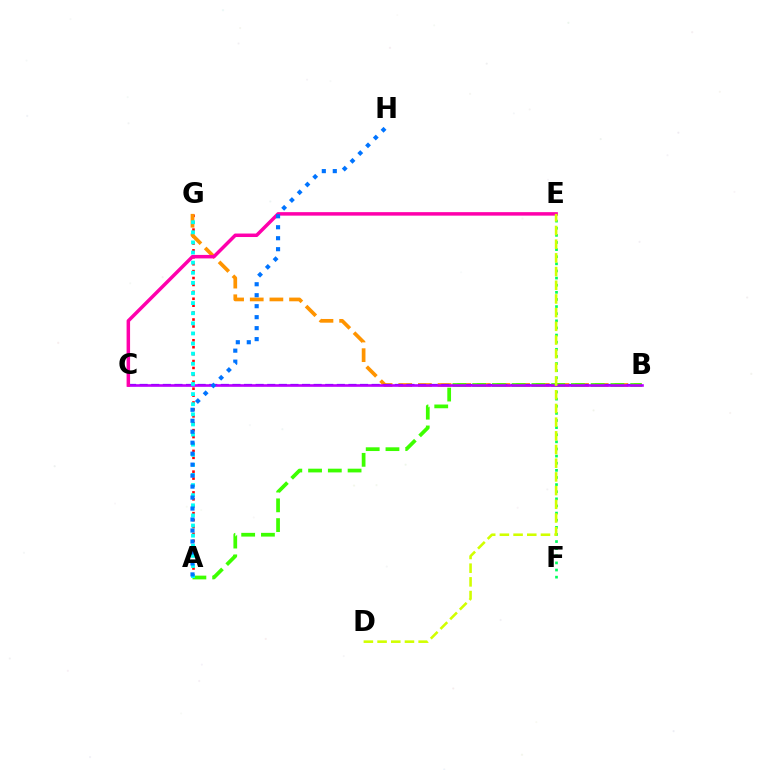{('A', 'G'): [{'color': '#ff0000', 'line_style': 'dotted', 'thickness': 1.88}, {'color': '#00fff6', 'line_style': 'dotted', 'thickness': 2.75}], ('B', 'G'): [{'color': '#ff9400', 'line_style': 'dashed', 'thickness': 2.67}], ('B', 'C'): [{'color': '#2500ff', 'line_style': 'dashed', 'thickness': 1.58}, {'color': '#b900ff', 'line_style': 'solid', 'thickness': 1.89}], ('A', 'B'): [{'color': '#3dff00', 'line_style': 'dashed', 'thickness': 2.68}], ('E', 'F'): [{'color': '#00ff5c', 'line_style': 'dotted', 'thickness': 1.93}], ('C', 'E'): [{'color': '#ff00ac', 'line_style': 'solid', 'thickness': 2.51}], ('D', 'E'): [{'color': '#d1ff00', 'line_style': 'dashed', 'thickness': 1.86}], ('A', 'H'): [{'color': '#0074ff', 'line_style': 'dotted', 'thickness': 2.98}]}